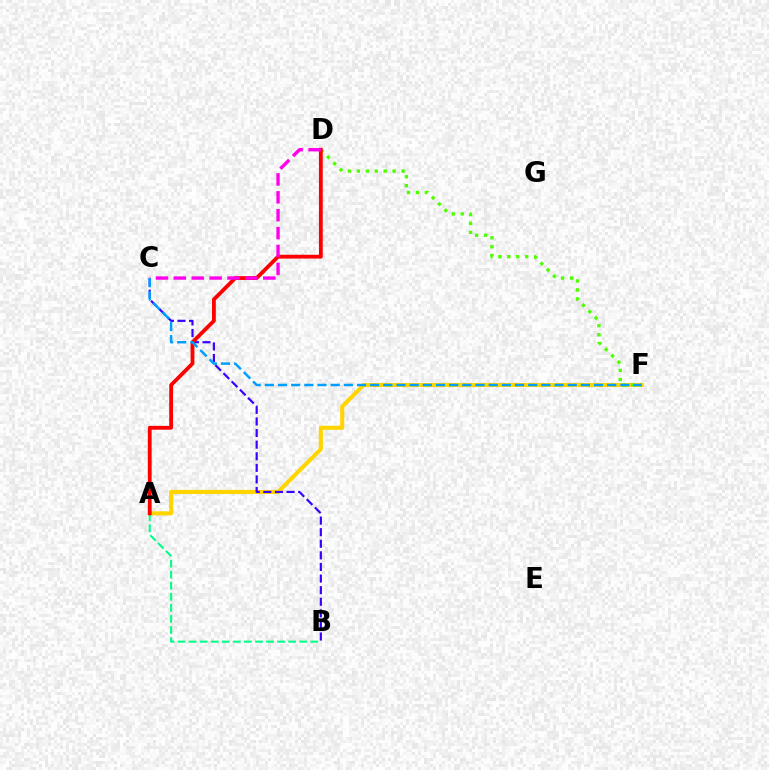{('A', 'F'): [{'color': '#ffd500', 'line_style': 'solid', 'thickness': 2.94}], ('D', 'F'): [{'color': '#4fff00', 'line_style': 'dotted', 'thickness': 2.43}], ('B', 'C'): [{'color': '#3700ff', 'line_style': 'dashed', 'thickness': 1.58}], ('A', 'B'): [{'color': '#00ff86', 'line_style': 'dashed', 'thickness': 1.5}], ('A', 'D'): [{'color': '#ff0000', 'line_style': 'solid', 'thickness': 2.74}], ('C', 'D'): [{'color': '#ff00ed', 'line_style': 'dashed', 'thickness': 2.43}], ('C', 'F'): [{'color': '#009eff', 'line_style': 'dashed', 'thickness': 1.79}]}